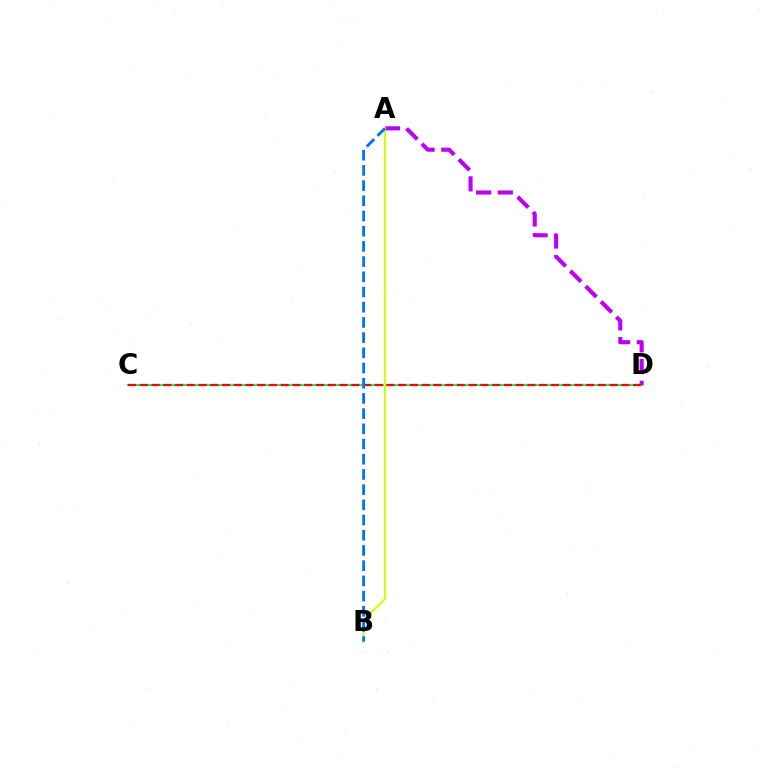{('C', 'D'): [{'color': '#00ff5c', 'line_style': 'solid', 'thickness': 1.54}, {'color': '#ff0000', 'line_style': 'dashed', 'thickness': 1.6}], ('A', 'D'): [{'color': '#b900ff', 'line_style': 'dashed', 'thickness': 2.95}], ('A', 'B'): [{'color': '#d1ff00', 'line_style': 'solid', 'thickness': 1.53}, {'color': '#0074ff', 'line_style': 'dashed', 'thickness': 2.07}]}